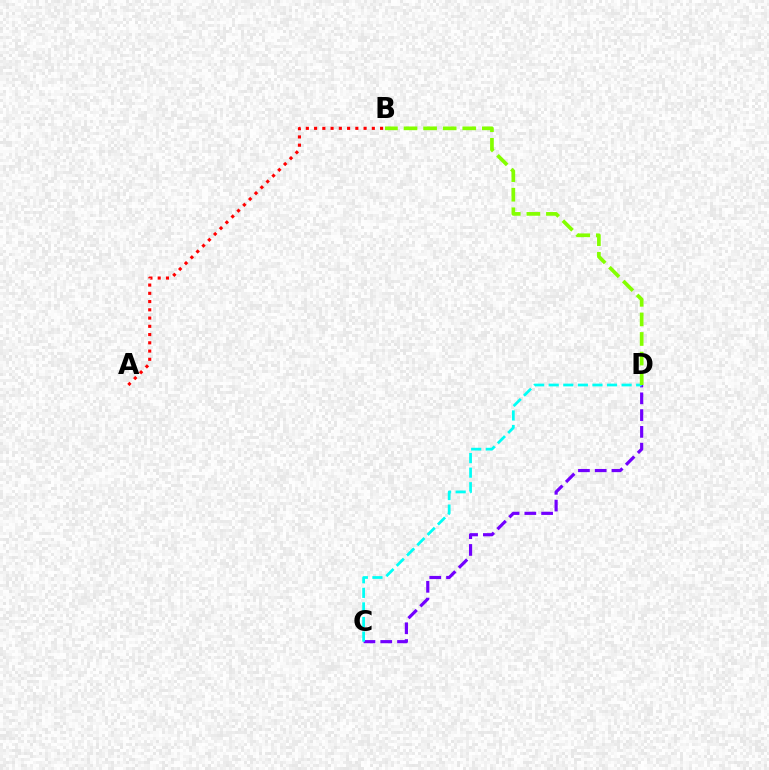{('A', 'B'): [{'color': '#ff0000', 'line_style': 'dotted', 'thickness': 2.24}], ('C', 'D'): [{'color': '#7200ff', 'line_style': 'dashed', 'thickness': 2.28}, {'color': '#00fff6', 'line_style': 'dashed', 'thickness': 1.98}], ('B', 'D'): [{'color': '#84ff00', 'line_style': 'dashed', 'thickness': 2.66}]}